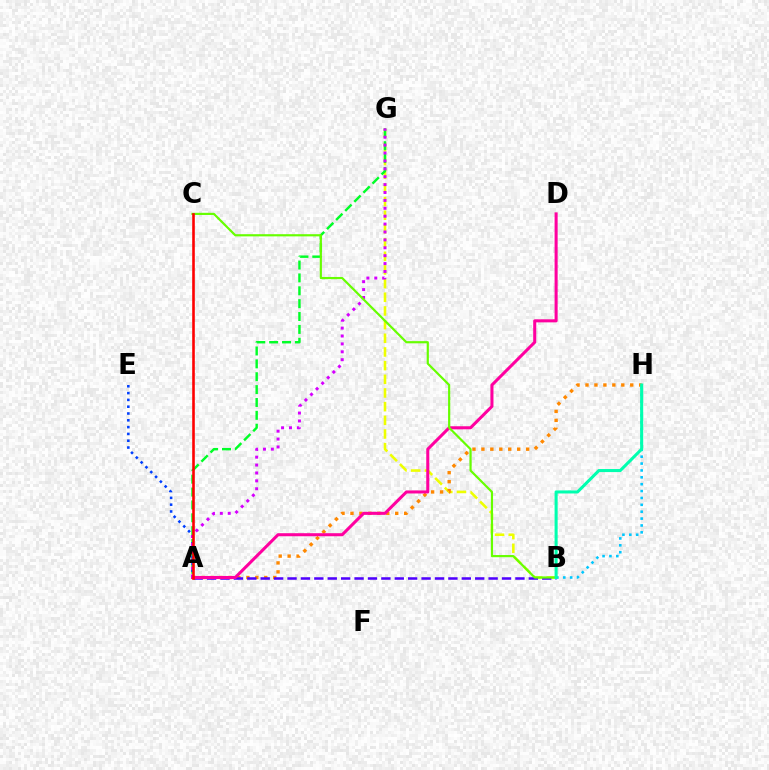{('B', 'G'): [{'color': '#eeff00', 'line_style': 'dashed', 'thickness': 1.86}], ('A', 'H'): [{'color': '#ff8800', 'line_style': 'dotted', 'thickness': 2.43}], ('A', 'B'): [{'color': '#4f00ff', 'line_style': 'dashed', 'thickness': 1.82}], ('A', 'G'): [{'color': '#00ff27', 'line_style': 'dashed', 'thickness': 1.75}, {'color': '#d600ff', 'line_style': 'dotted', 'thickness': 2.15}], ('B', 'H'): [{'color': '#00c7ff', 'line_style': 'dotted', 'thickness': 1.87}, {'color': '#00ffaf', 'line_style': 'solid', 'thickness': 2.2}], ('A', 'E'): [{'color': '#003fff', 'line_style': 'dotted', 'thickness': 1.85}], ('A', 'D'): [{'color': '#ff00a0', 'line_style': 'solid', 'thickness': 2.19}], ('B', 'C'): [{'color': '#66ff00', 'line_style': 'solid', 'thickness': 1.57}], ('A', 'C'): [{'color': '#ff0000', 'line_style': 'solid', 'thickness': 1.87}]}